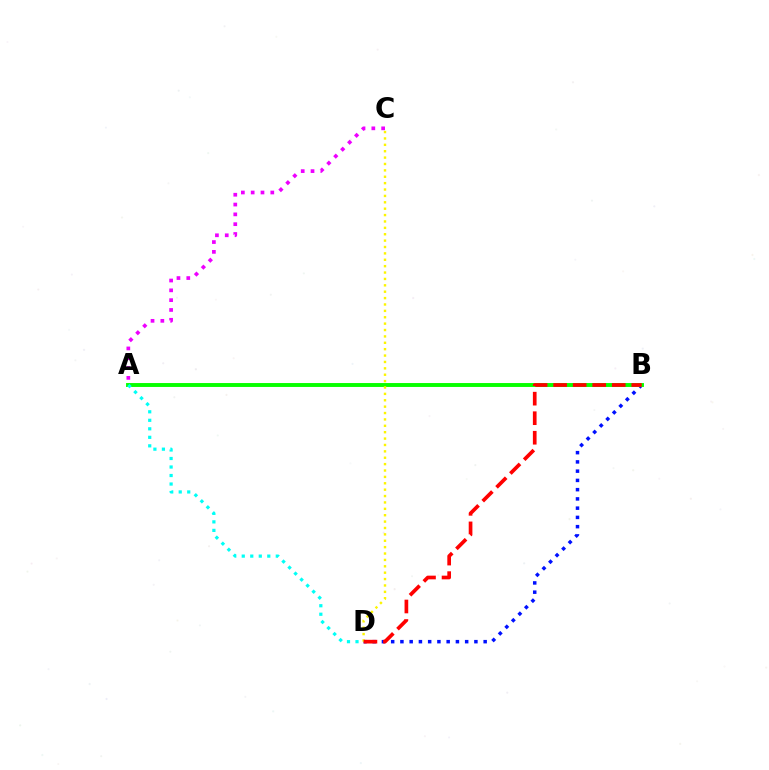{('B', 'D'): [{'color': '#0010ff', 'line_style': 'dotted', 'thickness': 2.51}, {'color': '#ff0000', 'line_style': 'dashed', 'thickness': 2.65}], ('A', 'B'): [{'color': '#08ff00', 'line_style': 'solid', 'thickness': 2.81}], ('A', 'C'): [{'color': '#ee00ff', 'line_style': 'dotted', 'thickness': 2.67}], ('C', 'D'): [{'color': '#fcf500', 'line_style': 'dotted', 'thickness': 1.74}], ('A', 'D'): [{'color': '#00fff6', 'line_style': 'dotted', 'thickness': 2.31}]}